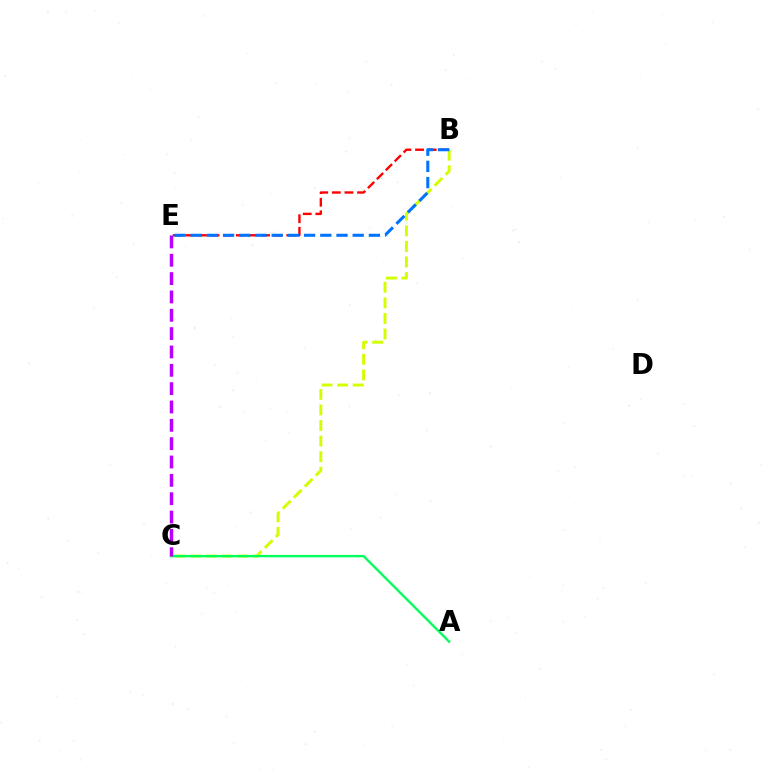{('B', 'C'): [{'color': '#d1ff00', 'line_style': 'dashed', 'thickness': 2.11}], ('B', 'E'): [{'color': '#ff0000', 'line_style': 'dashed', 'thickness': 1.71}, {'color': '#0074ff', 'line_style': 'dashed', 'thickness': 2.2}], ('A', 'C'): [{'color': '#00ff5c', 'line_style': 'solid', 'thickness': 1.69}], ('C', 'E'): [{'color': '#b900ff', 'line_style': 'dashed', 'thickness': 2.49}]}